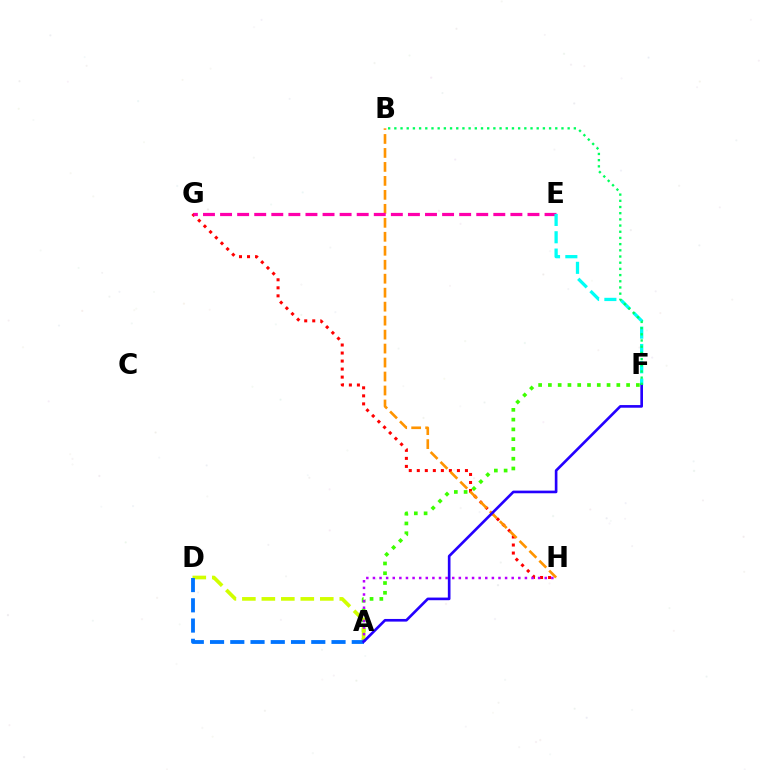{('G', 'H'): [{'color': '#ff0000', 'line_style': 'dotted', 'thickness': 2.18}], ('A', 'F'): [{'color': '#3dff00', 'line_style': 'dotted', 'thickness': 2.66}, {'color': '#2500ff', 'line_style': 'solid', 'thickness': 1.91}], ('B', 'H'): [{'color': '#ff9400', 'line_style': 'dashed', 'thickness': 1.9}], ('E', 'G'): [{'color': '#ff00ac', 'line_style': 'dashed', 'thickness': 2.32}], ('A', 'D'): [{'color': '#d1ff00', 'line_style': 'dashed', 'thickness': 2.65}, {'color': '#0074ff', 'line_style': 'dashed', 'thickness': 2.75}], ('E', 'F'): [{'color': '#00fff6', 'line_style': 'dashed', 'thickness': 2.35}], ('A', 'H'): [{'color': '#b900ff', 'line_style': 'dotted', 'thickness': 1.8}], ('B', 'F'): [{'color': '#00ff5c', 'line_style': 'dotted', 'thickness': 1.68}]}